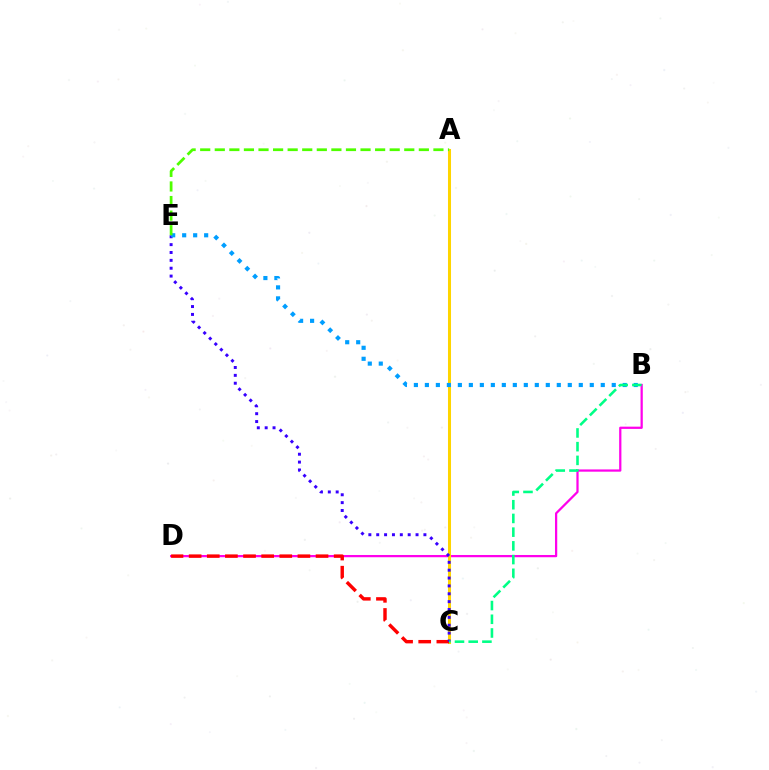{('B', 'D'): [{'color': '#ff00ed', 'line_style': 'solid', 'thickness': 1.62}], ('A', 'C'): [{'color': '#ffd500', 'line_style': 'solid', 'thickness': 2.19}], ('C', 'D'): [{'color': '#ff0000', 'line_style': 'dashed', 'thickness': 2.46}], ('C', 'E'): [{'color': '#3700ff', 'line_style': 'dotted', 'thickness': 2.14}], ('B', 'E'): [{'color': '#009eff', 'line_style': 'dotted', 'thickness': 2.99}], ('B', 'C'): [{'color': '#00ff86', 'line_style': 'dashed', 'thickness': 1.86}], ('A', 'E'): [{'color': '#4fff00', 'line_style': 'dashed', 'thickness': 1.98}]}